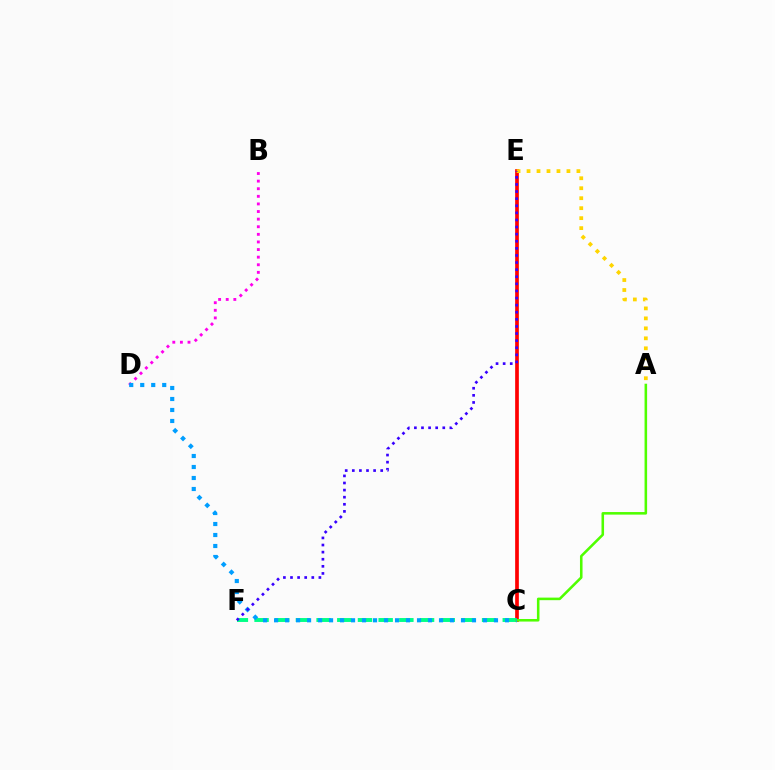{('B', 'D'): [{'color': '#ff00ed', 'line_style': 'dotted', 'thickness': 2.07}], ('C', 'E'): [{'color': '#ff0000', 'line_style': 'solid', 'thickness': 2.66}], ('C', 'F'): [{'color': '#00ff86', 'line_style': 'dashed', 'thickness': 2.81}], ('A', 'E'): [{'color': '#ffd500', 'line_style': 'dotted', 'thickness': 2.71}], ('A', 'C'): [{'color': '#4fff00', 'line_style': 'solid', 'thickness': 1.85}], ('C', 'D'): [{'color': '#009eff', 'line_style': 'dotted', 'thickness': 2.99}], ('E', 'F'): [{'color': '#3700ff', 'line_style': 'dotted', 'thickness': 1.93}]}